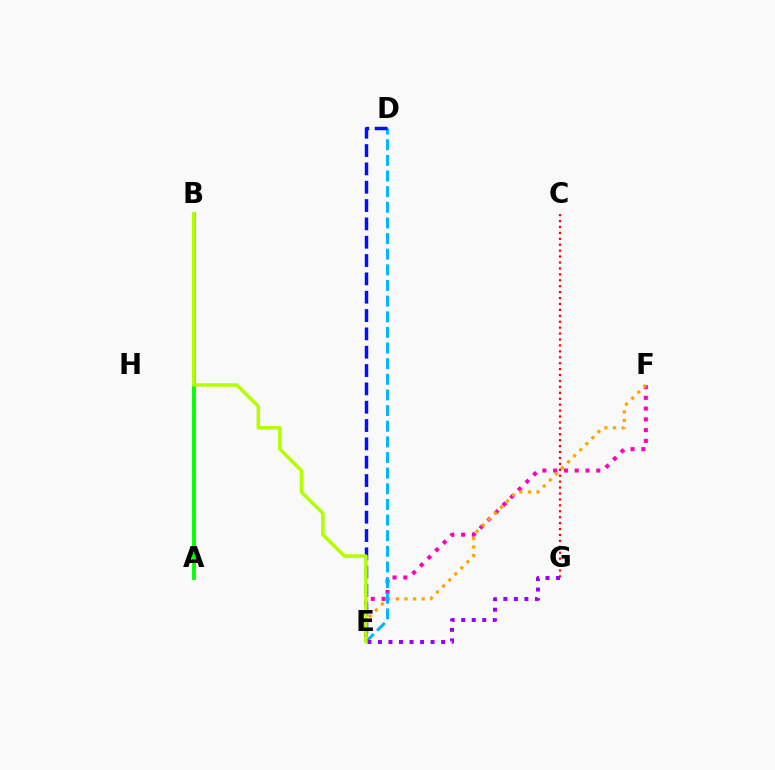{('E', 'F'): [{'color': '#ff00bd', 'line_style': 'dotted', 'thickness': 2.93}, {'color': '#ffa500', 'line_style': 'dotted', 'thickness': 2.33}], ('A', 'B'): [{'color': '#00ff9d', 'line_style': 'dashed', 'thickness': 1.75}, {'color': '#08ff00', 'line_style': 'solid', 'thickness': 2.78}], ('C', 'G'): [{'color': '#ff0000', 'line_style': 'dotted', 'thickness': 1.61}], ('D', 'E'): [{'color': '#00b5ff', 'line_style': 'dashed', 'thickness': 2.12}, {'color': '#0010ff', 'line_style': 'dashed', 'thickness': 2.49}], ('E', 'G'): [{'color': '#9b00ff', 'line_style': 'dotted', 'thickness': 2.86}], ('B', 'E'): [{'color': '#b3ff00', 'line_style': 'solid', 'thickness': 2.53}]}